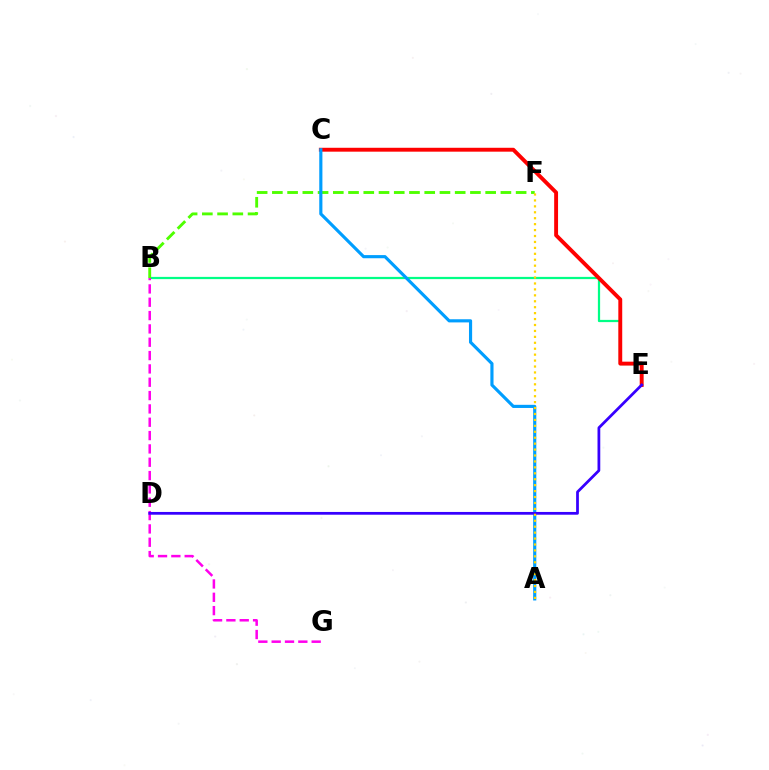{('B', 'E'): [{'color': '#00ff86', 'line_style': 'solid', 'thickness': 1.61}], ('B', 'G'): [{'color': '#ff00ed', 'line_style': 'dashed', 'thickness': 1.81}], ('B', 'F'): [{'color': '#4fff00', 'line_style': 'dashed', 'thickness': 2.07}], ('C', 'E'): [{'color': '#ff0000', 'line_style': 'solid', 'thickness': 2.8}], ('A', 'C'): [{'color': '#009eff', 'line_style': 'solid', 'thickness': 2.27}], ('D', 'E'): [{'color': '#3700ff', 'line_style': 'solid', 'thickness': 1.99}], ('A', 'F'): [{'color': '#ffd500', 'line_style': 'dotted', 'thickness': 1.61}]}